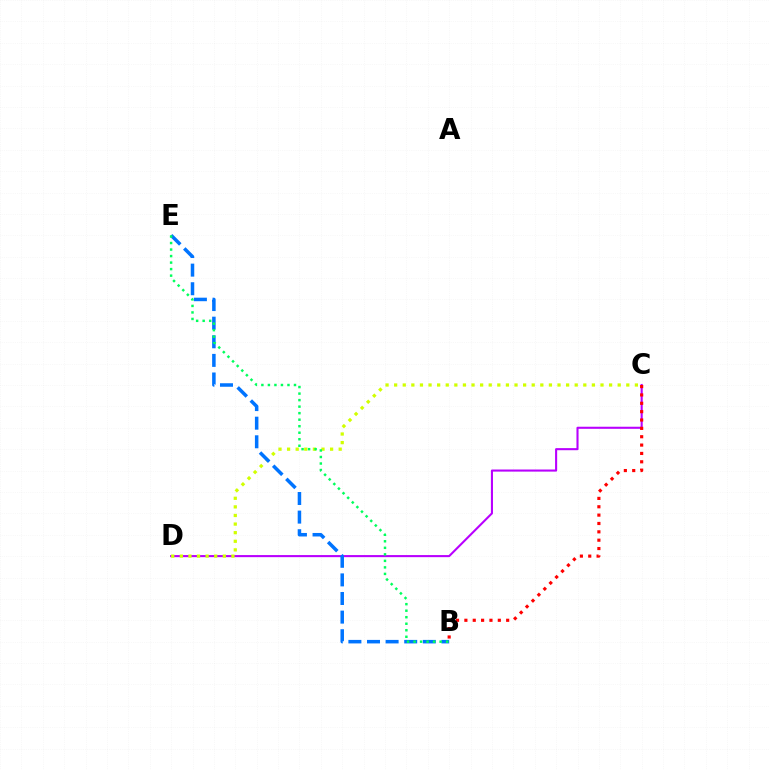{('C', 'D'): [{'color': '#b900ff', 'line_style': 'solid', 'thickness': 1.5}, {'color': '#d1ff00', 'line_style': 'dotted', 'thickness': 2.34}], ('B', 'E'): [{'color': '#0074ff', 'line_style': 'dashed', 'thickness': 2.53}, {'color': '#00ff5c', 'line_style': 'dotted', 'thickness': 1.77}], ('B', 'C'): [{'color': '#ff0000', 'line_style': 'dotted', 'thickness': 2.27}]}